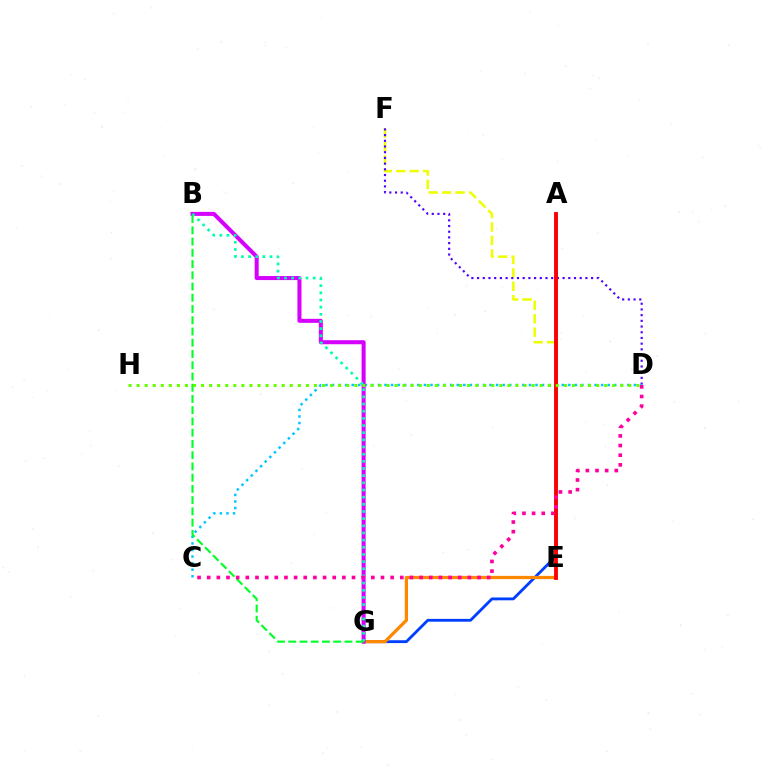{('E', 'F'): [{'color': '#eeff00', 'line_style': 'dashed', 'thickness': 1.83}], ('A', 'G'): [{'color': '#003fff', 'line_style': 'solid', 'thickness': 2.04}], ('D', 'F'): [{'color': '#4f00ff', 'line_style': 'dotted', 'thickness': 1.55}], ('E', 'G'): [{'color': '#ff8800', 'line_style': 'solid', 'thickness': 2.33}], ('C', 'D'): [{'color': '#00c7ff', 'line_style': 'dotted', 'thickness': 1.78}, {'color': '#ff00a0', 'line_style': 'dotted', 'thickness': 2.62}], ('B', 'G'): [{'color': '#d600ff', 'line_style': 'solid', 'thickness': 2.91}, {'color': '#00ffaf', 'line_style': 'dotted', 'thickness': 1.95}, {'color': '#00ff27', 'line_style': 'dashed', 'thickness': 1.53}], ('A', 'E'): [{'color': '#ff0000', 'line_style': 'solid', 'thickness': 2.77}], ('D', 'H'): [{'color': '#66ff00', 'line_style': 'dotted', 'thickness': 2.19}]}